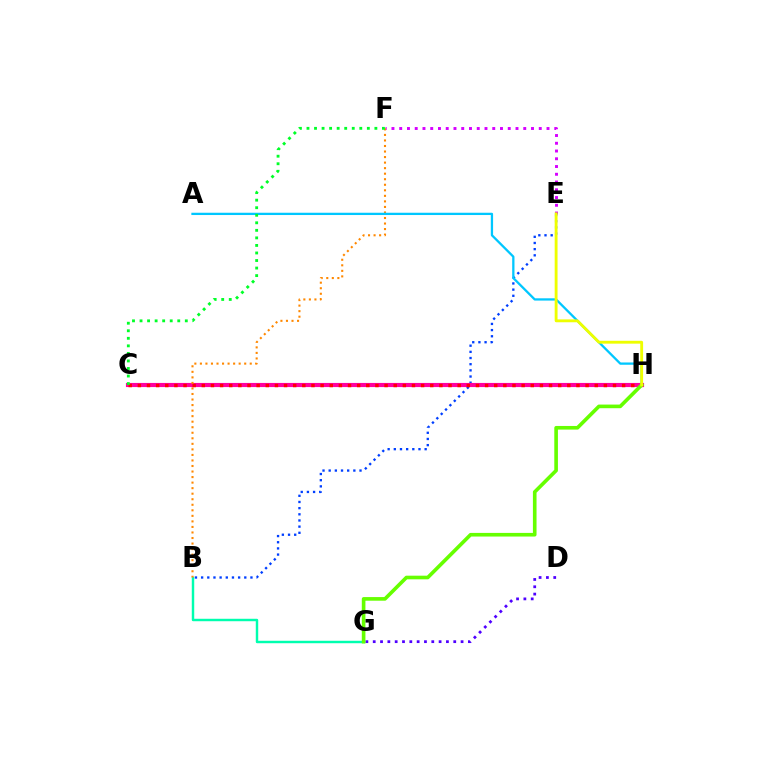{('B', 'E'): [{'color': '#003fff', 'line_style': 'dotted', 'thickness': 1.68}], ('B', 'G'): [{'color': '#00ffaf', 'line_style': 'solid', 'thickness': 1.76}], ('E', 'F'): [{'color': '#d600ff', 'line_style': 'dotted', 'thickness': 2.11}], ('C', 'H'): [{'color': '#ff00a0', 'line_style': 'solid', 'thickness': 2.97}, {'color': '#ff0000', 'line_style': 'dotted', 'thickness': 2.48}], ('D', 'G'): [{'color': '#4f00ff', 'line_style': 'dotted', 'thickness': 1.99}], ('B', 'F'): [{'color': '#ff8800', 'line_style': 'dotted', 'thickness': 1.5}], ('A', 'H'): [{'color': '#00c7ff', 'line_style': 'solid', 'thickness': 1.64}], ('G', 'H'): [{'color': '#66ff00', 'line_style': 'solid', 'thickness': 2.62}], ('E', 'H'): [{'color': '#eeff00', 'line_style': 'solid', 'thickness': 2.06}], ('C', 'F'): [{'color': '#00ff27', 'line_style': 'dotted', 'thickness': 2.05}]}